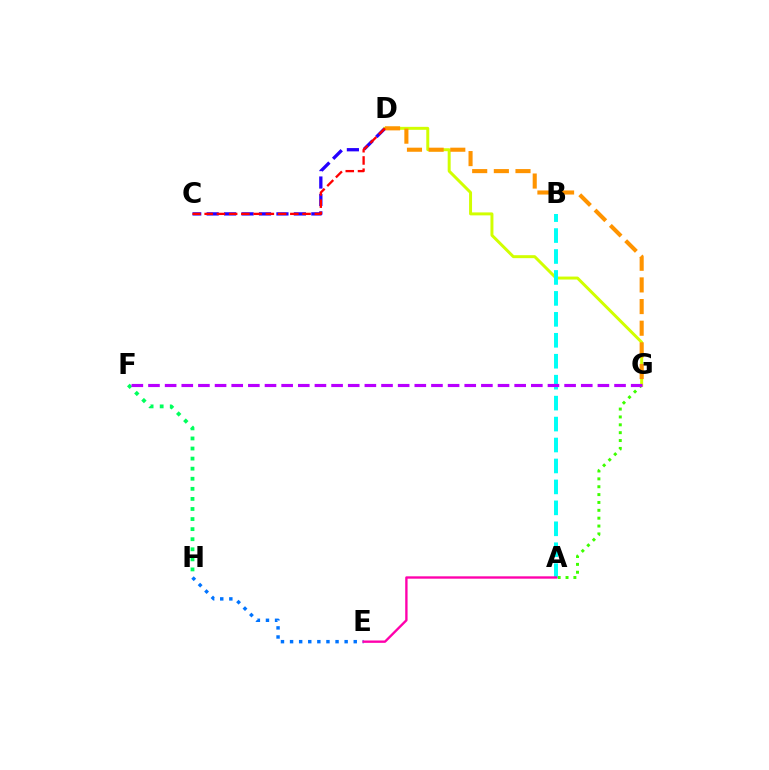{('C', 'D'): [{'color': '#2500ff', 'line_style': 'dashed', 'thickness': 2.37}, {'color': '#ff0000', 'line_style': 'dashed', 'thickness': 1.66}], ('A', 'G'): [{'color': '#3dff00', 'line_style': 'dotted', 'thickness': 2.14}], ('D', 'G'): [{'color': '#d1ff00', 'line_style': 'solid', 'thickness': 2.14}, {'color': '#ff9400', 'line_style': 'dashed', 'thickness': 2.94}], ('F', 'H'): [{'color': '#00ff5c', 'line_style': 'dotted', 'thickness': 2.74}], ('E', 'H'): [{'color': '#0074ff', 'line_style': 'dotted', 'thickness': 2.47}], ('A', 'B'): [{'color': '#00fff6', 'line_style': 'dashed', 'thickness': 2.85}], ('F', 'G'): [{'color': '#b900ff', 'line_style': 'dashed', 'thickness': 2.26}], ('A', 'E'): [{'color': '#ff00ac', 'line_style': 'solid', 'thickness': 1.7}]}